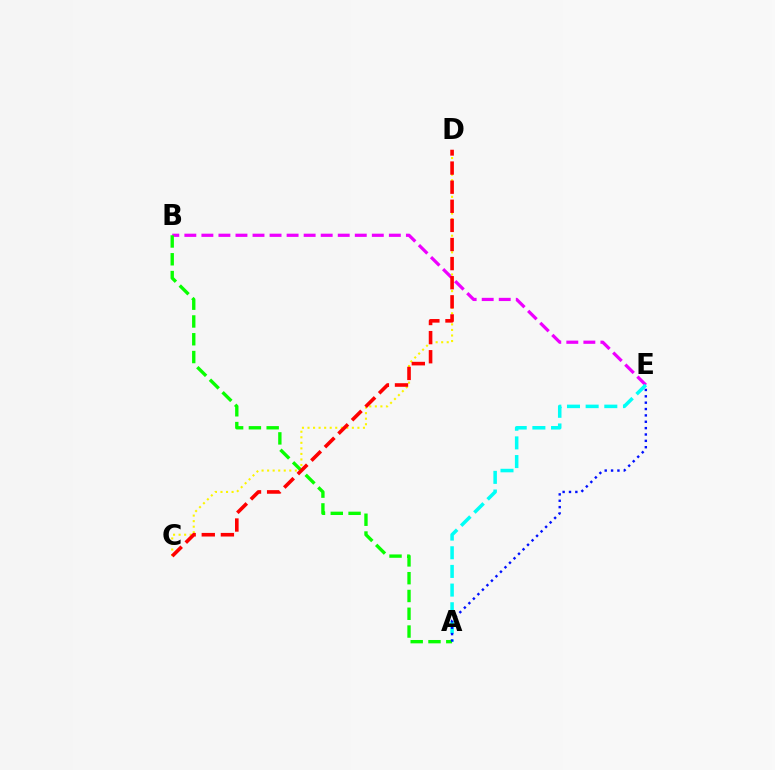{('B', 'E'): [{'color': '#ee00ff', 'line_style': 'dashed', 'thickness': 2.32}], ('C', 'D'): [{'color': '#fcf500', 'line_style': 'dotted', 'thickness': 1.51}, {'color': '#ff0000', 'line_style': 'dashed', 'thickness': 2.6}], ('A', 'E'): [{'color': '#00fff6', 'line_style': 'dashed', 'thickness': 2.54}, {'color': '#0010ff', 'line_style': 'dotted', 'thickness': 1.73}], ('A', 'B'): [{'color': '#08ff00', 'line_style': 'dashed', 'thickness': 2.42}]}